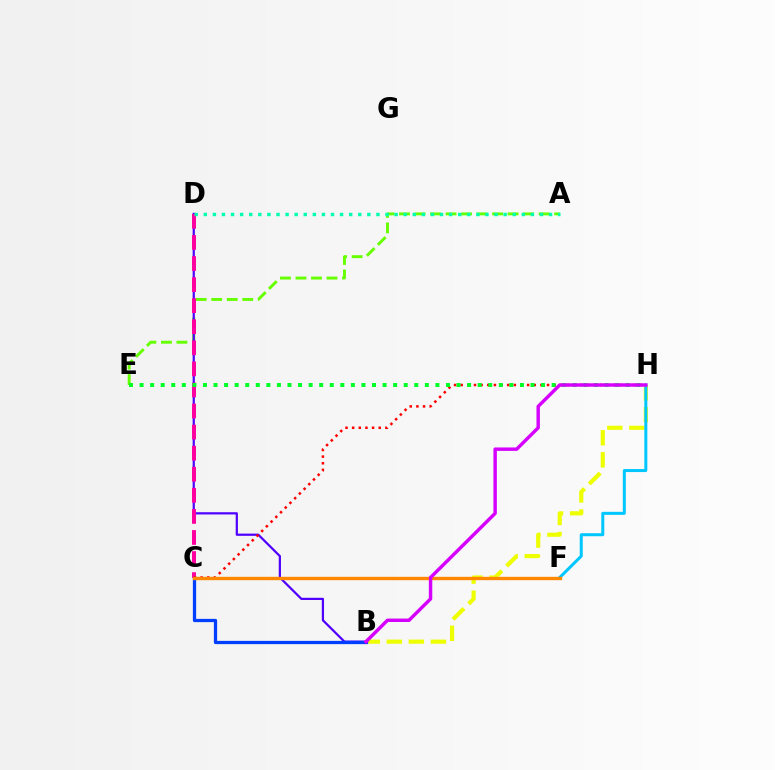{('A', 'E'): [{'color': '#66ff00', 'line_style': 'dashed', 'thickness': 2.11}], ('B', 'H'): [{'color': '#eeff00', 'line_style': 'dashed', 'thickness': 2.99}, {'color': '#d600ff', 'line_style': 'solid', 'thickness': 2.47}], ('B', 'D'): [{'color': '#4f00ff', 'line_style': 'solid', 'thickness': 1.6}], ('F', 'H'): [{'color': '#00c7ff', 'line_style': 'solid', 'thickness': 2.16}], ('C', 'D'): [{'color': '#ff00a0', 'line_style': 'dashed', 'thickness': 2.86}], ('C', 'H'): [{'color': '#ff0000', 'line_style': 'dotted', 'thickness': 1.8}], ('E', 'H'): [{'color': '#00ff27', 'line_style': 'dotted', 'thickness': 2.87}], ('B', 'C'): [{'color': '#003fff', 'line_style': 'solid', 'thickness': 2.35}], ('C', 'F'): [{'color': '#ff8800', 'line_style': 'solid', 'thickness': 2.42}], ('A', 'D'): [{'color': '#00ffaf', 'line_style': 'dotted', 'thickness': 2.47}]}